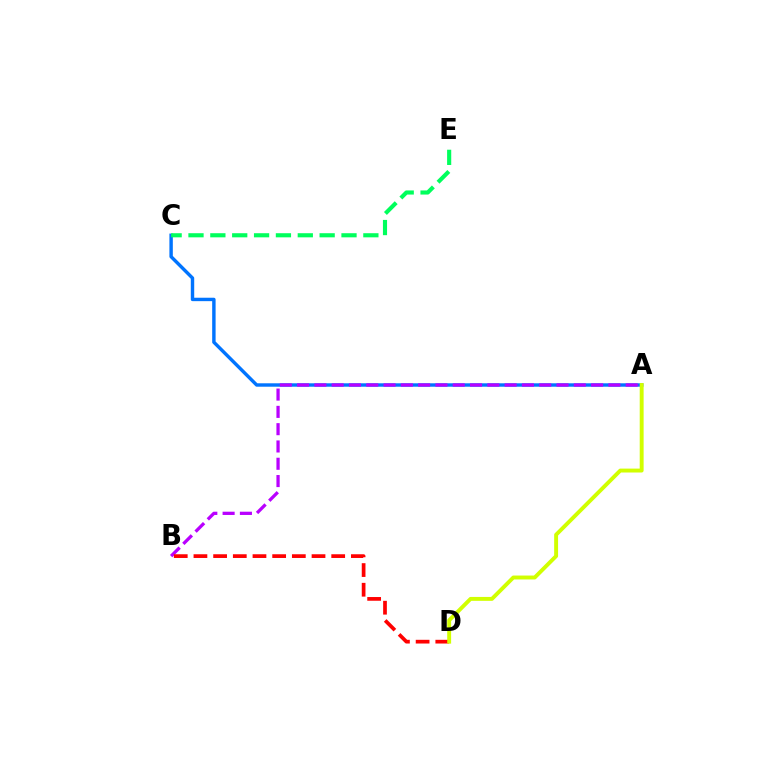{('A', 'C'): [{'color': '#0074ff', 'line_style': 'solid', 'thickness': 2.46}], ('A', 'B'): [{'color': '#b900ff', 'line_style': 'dashed', 'thickness': 2.35}], ('C', 'E'): [{'color': '#00ff5c', 'line_style': 'dashed', 'thickness': 2.97}], ('B', 'D'): [{'color': '#ff0000', 'line_style': 'dashed', 'thickness': 2.67}], ('A', 'D'): [{'color': '#d1ff00', 'line_style': 'solid', 'thickness': 2.82}]}